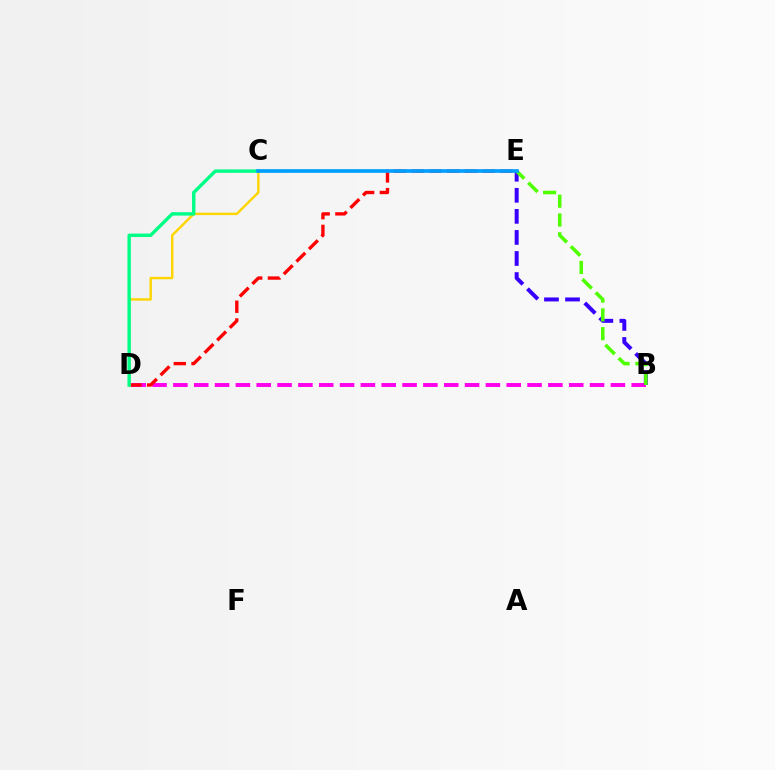{('B', 'D'): [{'color': '#ff00ed', 'line_style': 'dashed', 'thickness': 2.83}], ('D', 'E'): [{'color': '#ff0000', 'line_style': 'dashed', 'thickness': 2.41}], ('B', 'E'): [{'color': '#3700ff', 'line_style': 'dashed', 'thickness': 2.86}, {'color': '#4fff00', 'line_style': 'dashed', 'thickness': 2.55}], ('C', 'D'): [{'color': '#ffd500', 'line_style': 'solid', 'thickness': 1.74}, {'color': '#00ff86', 'line_style': 'solid', 'thickness': 2.46}], ('C', 'E'): [{'color': '#009eff', 'line_style': 'solid', 'thickness': 2.64}]}